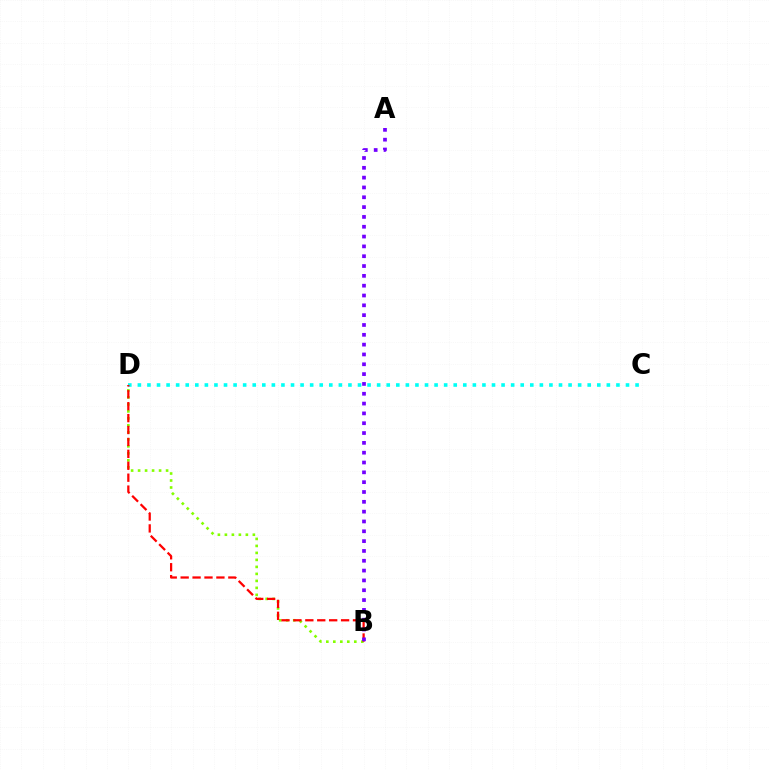{('B', 'D'): [{'color': '#84ff00', 'line_style': 'dotted', 'thickness': 1.9}, {'color': '#ff0000', 'line_style': 'dashed', 'thickness': 1.62}], ('C', 'D'): [{'color': '#00fff6', 'line_style': 'dotted', 'thickness': 2.6}], ('A', 'B'): [{'color': '#7200ff', 'line_style': 'dotted', 'thickness': 2.67}]}